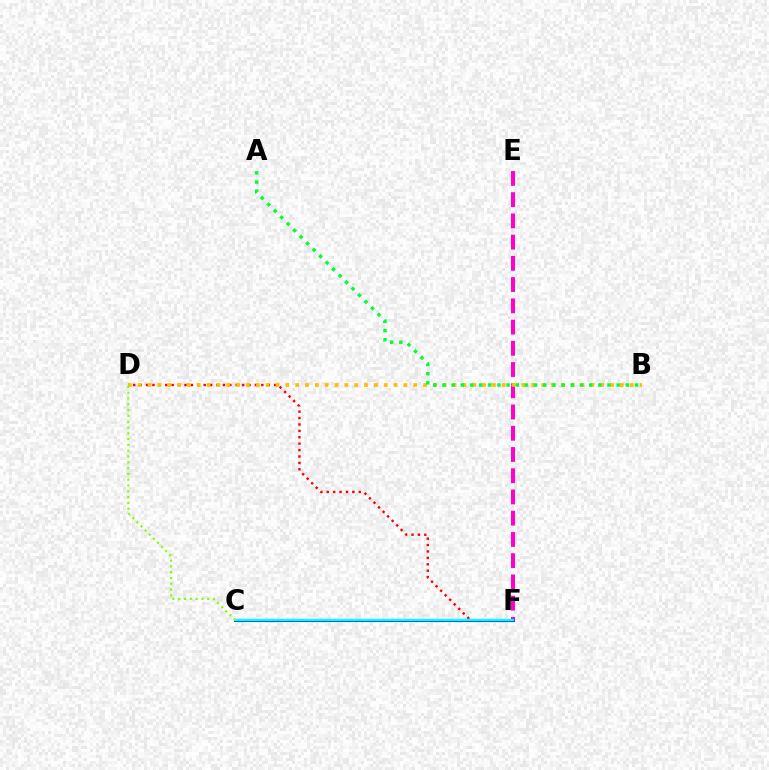{('D', 'F'): [{'color': '#ff0000', 'line_style': 'dotted', 'thickness': 1.74}], ('C', 'F'): [{'color': '#7200ff', 'line_style': 'dashed', 'thickness': 2.13}, {'color': '#004bff', 'line_style': 'solid', 'thickness': 2.2}, {'color': '#00fff6', 'line_style': 'solid', 'thickness': 1.57}], ('E', 'F'): [{'color': '#ff00cf', 'line_style': 'dashed', 'thickness': 2.88}], ('B', 'D'): [{'color': '#ffbd00', 'line_style': 'dotted', 'thickness': 2.67}], ('C', 'D'): [{'color': '#84ff00', 'line_style': 'dotted', 'thickness': 1.58}], ('A', 'B'): [{'color': '#00ff39', 'line_style': 'dotted', 'thickness': 2.49}]}